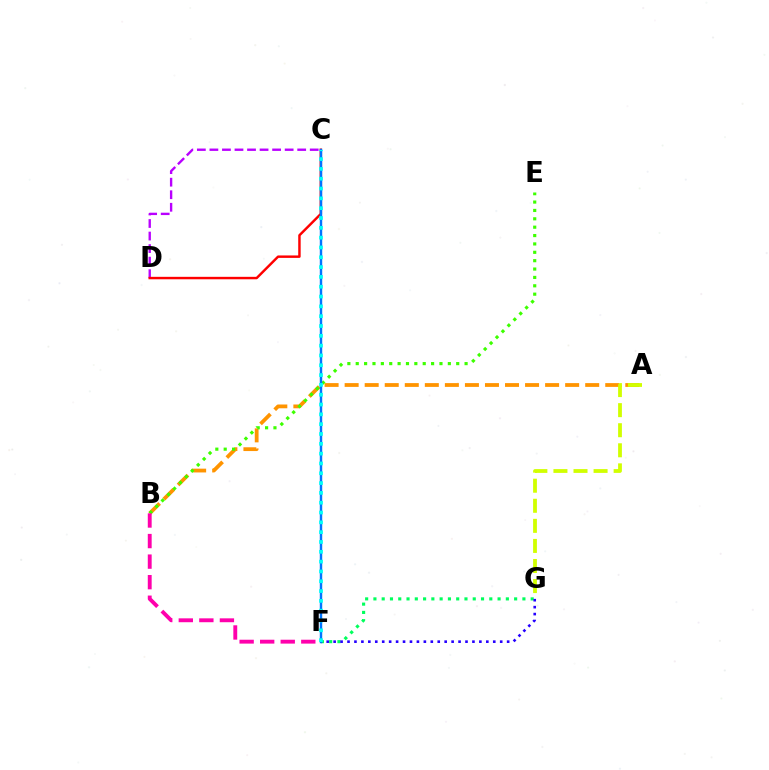{('A', 'B'): [{'color': '#ff9400', 'line_style': 'dashed', 'thickness': 2.72}], ('C', 'D'): [{'color': '#b900ff', 'line_style': 'dashed', 'thickness': 1.7}, {'color': '#ff0000', 'line_style': 'solid', 'thickness': 1.76}], ('A', 'G'): [{'color': '#d1ff00', 'line_style': 'dashed', 'thickness': 2.73}], ('B', 'E'): [{'color': '#3dff00', 'line_style': 'dotted', 'thickness': 2.28}], ('F', 'G'): [{'color': '#00ff5c', 'line_style': 'dotted', 'thickness': 2.25}, {'color': '#2500ff', 'line_style': 'dotted', 'thickness': 1.89}], ('B', 'F'): [{'color': '#ff00ac', 'line_style': 'dashed', 'thickness': 2.79}], ('C', 'F'): [{'color': '#0074ff', 'line_style': 'solid', 'thickness': 1.75}, {'color': '#00fff6', 'line_style': 'dotted', 'thickness': 2.67}]}